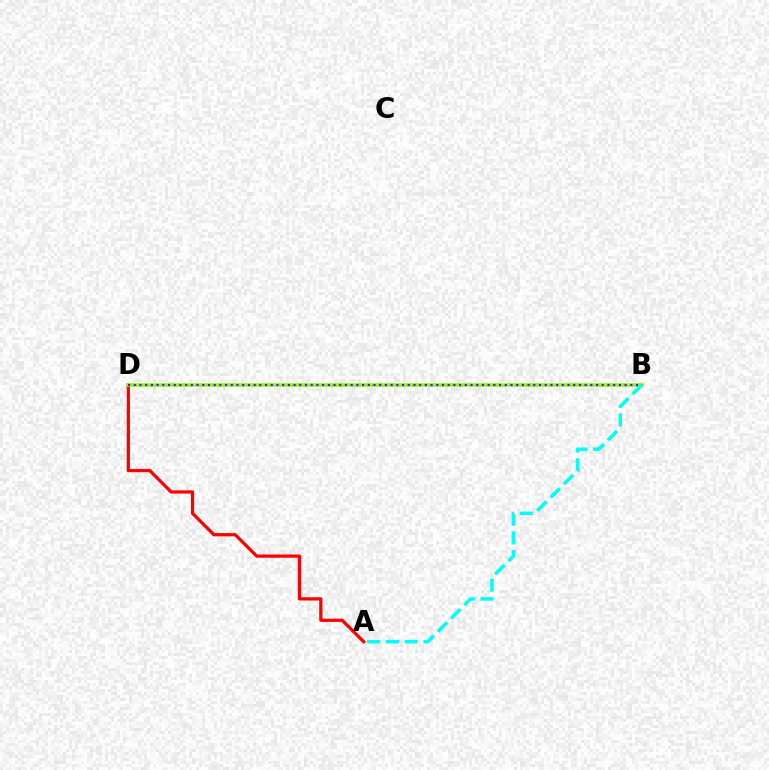{('A', 'D'): [{'color': '#ff0000', 'line_style': 'solid', 'thickness': 2.34}], ('B', 'D'): [{'color': '#84ff00', 'line_style': 'solid', 'thickness': 2.53}, {'color': '#7200ff', 'line_style': 'dotted', 'thickness': 1.55}], ('A', 'B'): [{'color': '#00fff6', 'line_style': 'dashed', 'thickness': 2.54}]}